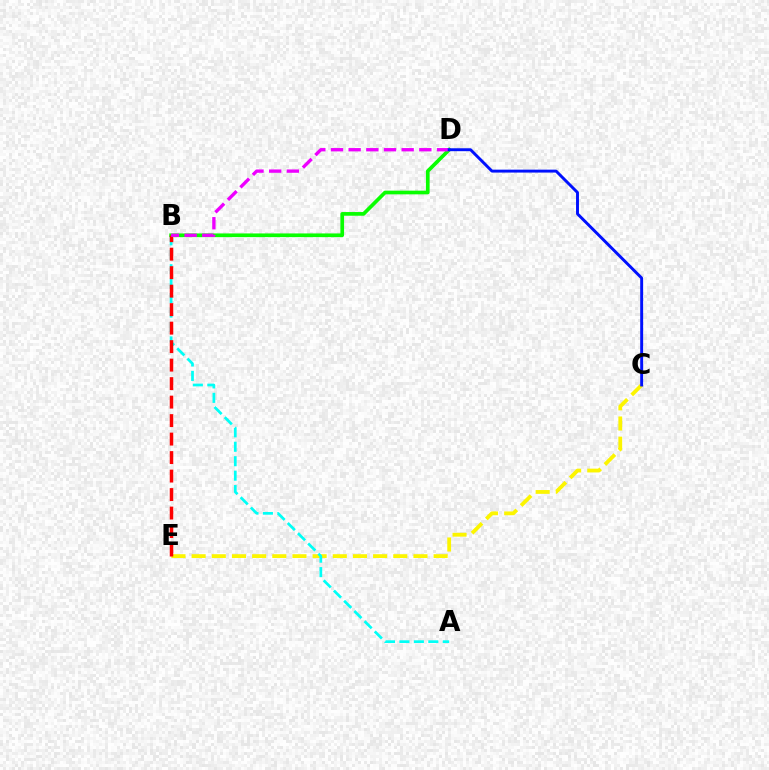{('C', 'E'): [{'color': '#fcf500', 'line_style': 'dashed', 'thickness': 2.74}], ('A', 'B'): [{'color': '#00fff6', 'line_style': 'dashed', 'thickness': 1.96}], ('B', 'D'): [{'color': '#08ff00', 'line_style': 'solid', 'thickness': 2.65}, {'color': '#ee00ff', 'line_style': 'dashed', 'thickness': 2.4}], ('B', 'E'): [{'color': '#ff0000', 'line_style': 'dashed', 'thickness': 2.51}], ('C', 'D'): [{'color': '#0010ff', 'line_style': 'solid', 'thickness': 2.1}]}